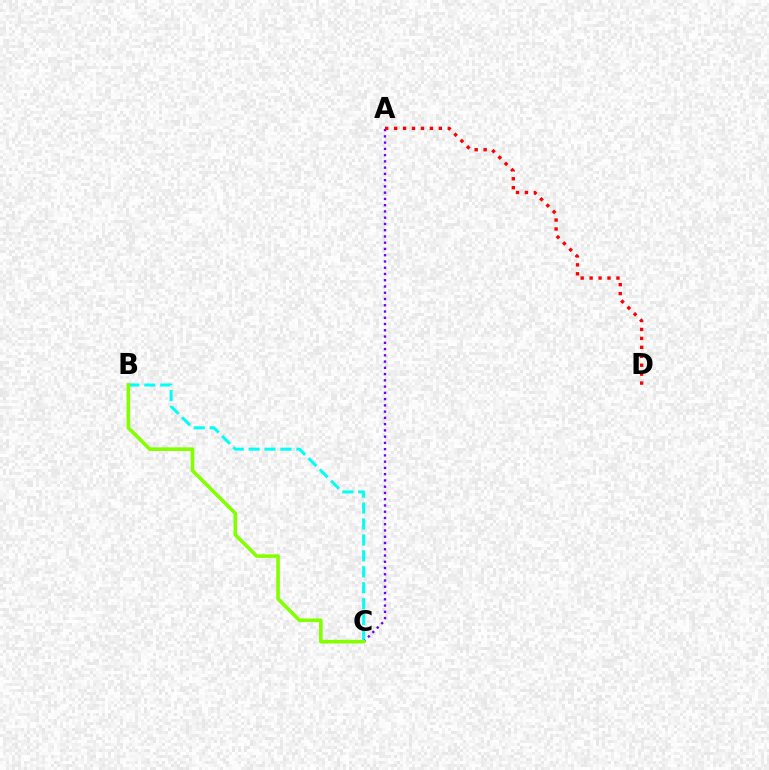{('B', 'C'): [{'color': '#00fff6', 'line_style': 'dashed', 'thickness': 2.16}, {'color': '#84ff00', 'line_style': 'solid', 'thickness': 2.59}], ('A', 'C'): [{'color': '#7200ff', 'line_style': 'dotted', 'thickness': 1.7}], ('A', 'D'): [{'color': '#ff0000', 'line_style': 'dotted', 'thickness': 2.43}]}